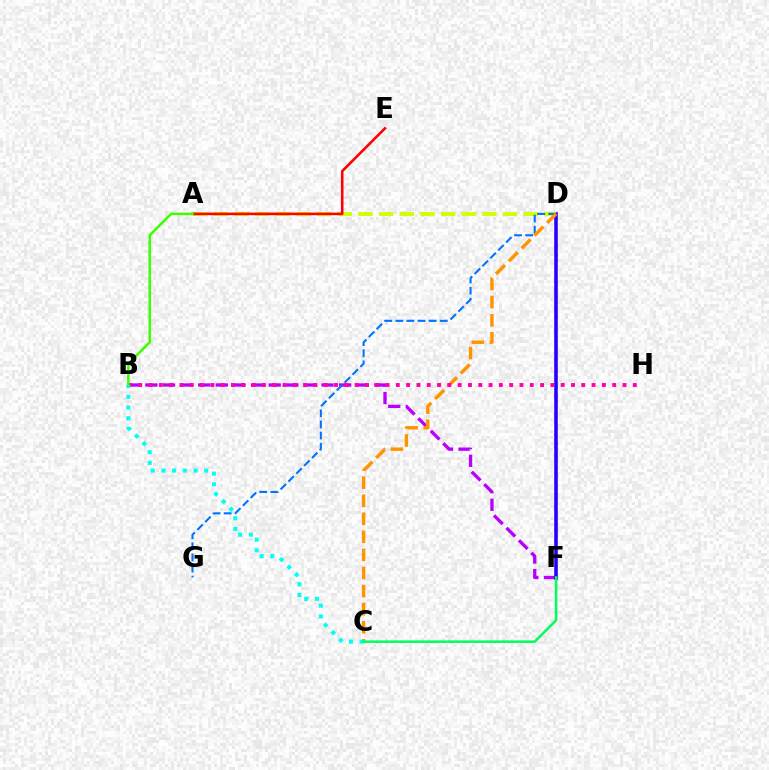{('B', 'F'): [{'color': '#b900ff', 'line_style': 'dashed', 'thickness': 2.39}], ('D', 'F'): [{'color': '#2500ff', 'line_style': 'solid', 'thickness': 2.57}], ('A', 'D'): [{'color': '#d1ff00', 'line_style': 'dashed', 'thickness': 2.81}], ('D', 'G'): [{'color': '#0074ff', 'line_style': 'dashed', 'thickness': 1.51}], ('C', 'D'): [{'color': '#ff9400', 'line_style': 'dashed', 'thickness': 2.46}], ('B', 'H'): [{'color': '#ff00ac', 'line_style': 'dotted', 'thickness': 2.8}], ('B', 'C'): [{'color': '#00fff6', 'line_style': 'dotted', 'thickness': 2.91}], ('A', 'E'): [{'color': '#ff0000', 'line_style': 'solid', 'thickness': 1.85}], ('C', 'F'): [{'color': '#00ff5c', 'line_style': 'solid', 'thickness': 1.82}], ('A', 'B'): [{'color': '#3dff00', 'line_style': 'solid', 'thickness': 1.8}]}